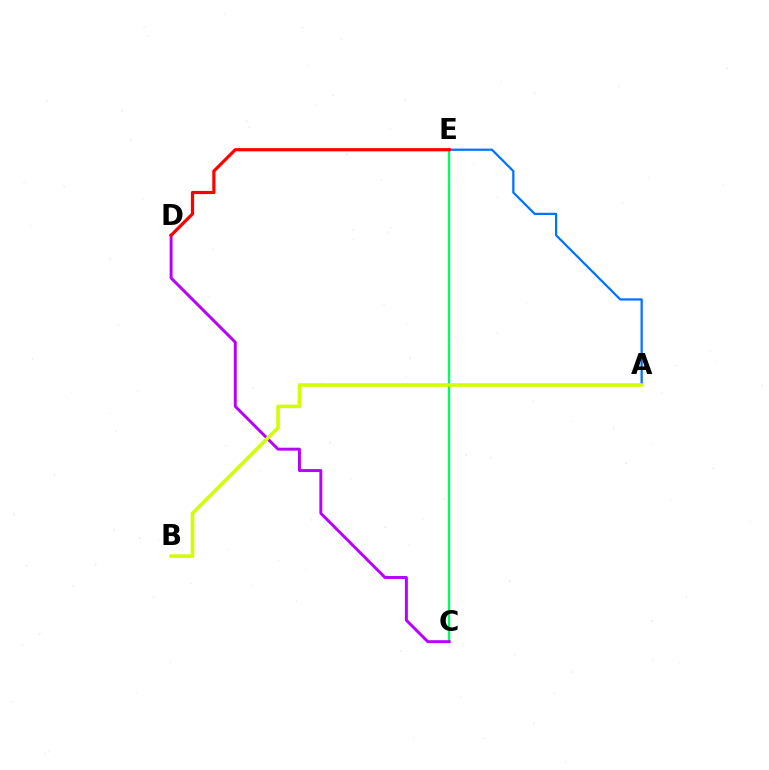{('C', 'E'): [{'color': '#00ff5c', 'line_style': 'solid', 'thickness': 1.69}], ('C', 'D'): [{'color': '#b900ff', 'line_style': 'solid', 'thickness': 2.12}], ('A', 'E'): [{'color': '#0074ff', 'line_style': 'solid', 'thickness': 1.62}], ('D', 'E'): [{'color': '#ff0000', 'line_style': 'solid', 'thickness': 2.32}], ('A', 'B'): [{'color': '#d1ff00', 'line_style': 'solid', 'thickness': 2.59}]}